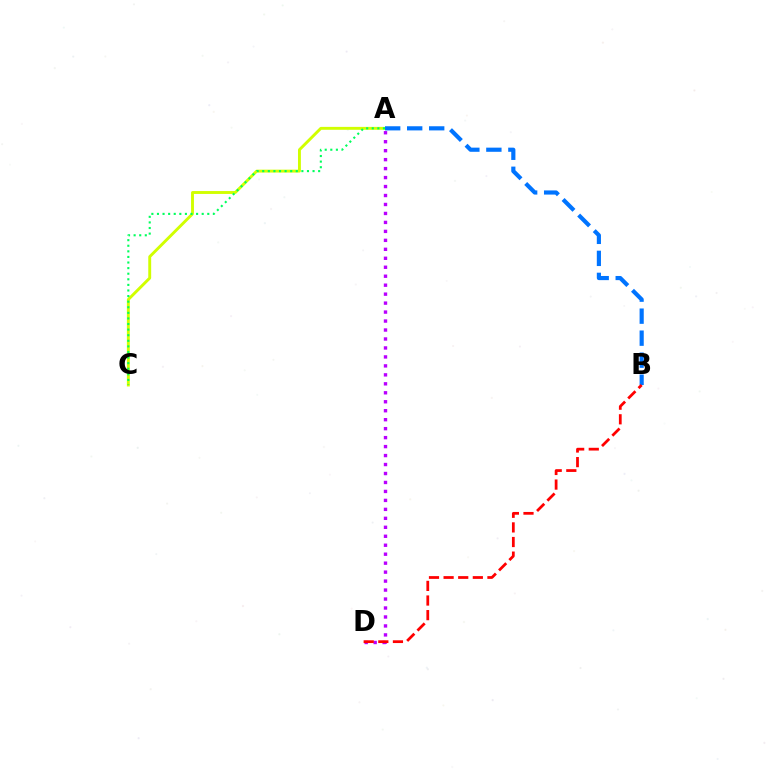{('A', 'C'): [{'color': '#d1ff00', 'line_style': 'solid', 'thickness': 2.09}, {'color': '#00ff5c', 'line_style': 'dotted', 'thickness': 1.52}], ('A', 'B'): [{'color': '#0074ff', 'line_style': 'dashed', 'thickness': 2.99}], ('A', 'D'): [{'color': '#b900ff', 'line_style': 'dotted', 'thickness': 2.44}], ('B', 'D'): [{'color': '#ff0000', 'line_style': 'dashed', 'thickness': 1.99}]}